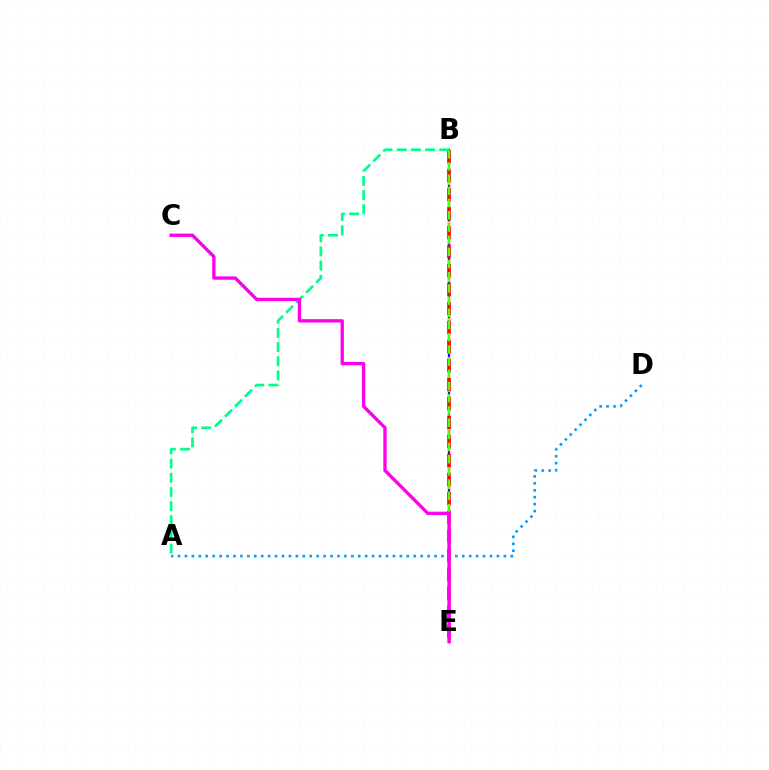{('B', 'E'): [{'color': '#3700ff', 'line_style': 'solid', 'thickness': 1.65}, {'color': '#ffd500', 'line_style': 'dotted', 'thickness': 1.76}, {'color': '#ff0000', 'line_style': 'dashed', 'thickness': 2.58}, {'color': '#4fff00', 'line_style': 'dashed', 'thickness': 1.66}], ('A', 'D'): [{'color': '#009eff', 'line_style': 'dotted', 'thickness': 1.88}], ('A', 'B'): [{'color': '#00ff86', 'line_style': 'dashed', 'thickness': 1.93}], ('C', 'E'): [{'color': '#ff00ed', 'line_style': 'solid', 'thickness': 2.4}]}